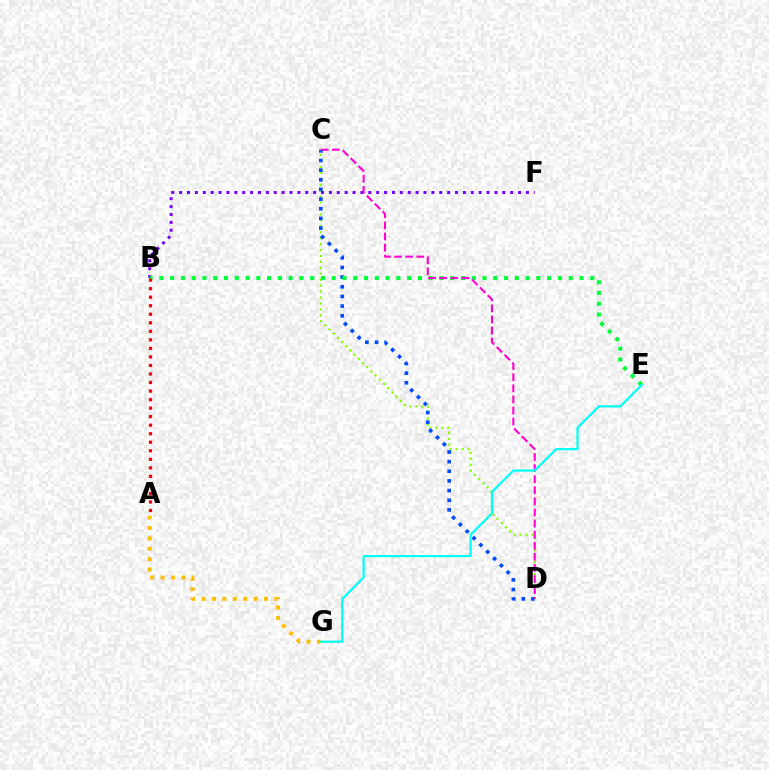{('C', 'D'): [{'color': '#84ff00', 'line_style': 'dotted', 'thickness': 1.61}, {'color': '#004bff', 'line_style': 'dotted', 'thickness': 2.62}, {'color': '#ff00cf', 'line_style': 'dashed', 'thickness': 1.51}], ('B', 'F'): [{'color': '#7200ff', 'line_style': 'dotted', 'thickness': 2.14}], ('B', 'E'): [{'color': '#00ff39', 'line_style': 'dotted', 'thickness': 2.93}], ('A', 'G'): [{'color': '#ffbd00', 'line_style': 'dotted', 'thickness': 2.82}], ('A', 'B'): [{'color': '#ff0000', 'line_style': 'dotted', 'thickness': 2.32}], ('E', 'G'): [{'color': '#00fff6', 'line_style': 'solid', 'thickness': 1.59}]}